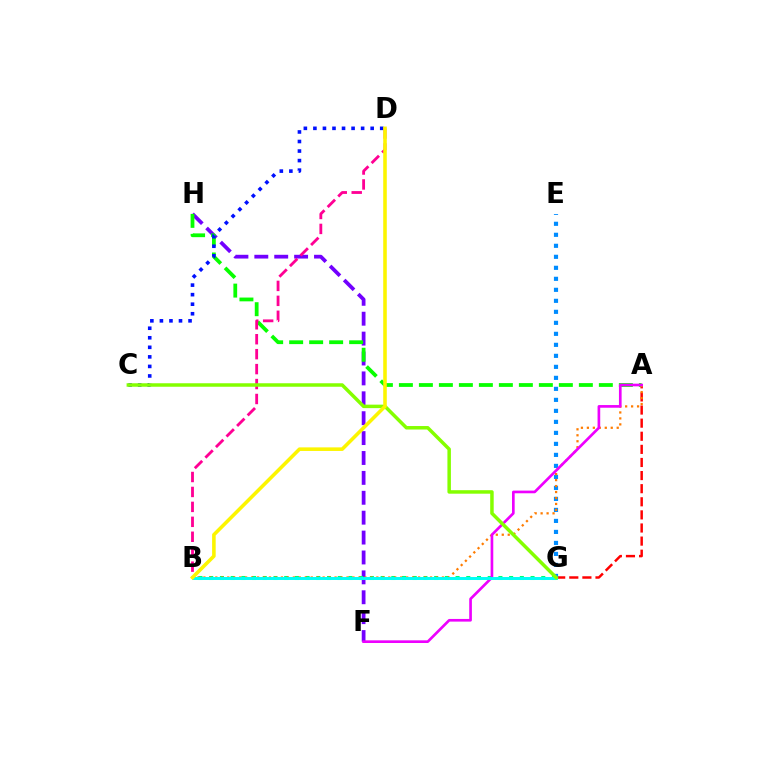{('F', 'H'): [{'color': '#7200ff', 'line_style': 'dashed', 'thickness': 2.7}], ('A', 'G'): [{'color': '#ff0000', 'line_style': 'dashed', 'thickness': 1.78}], ('A', 'H'): [{'color': '#08ff00', 'line_style': 'dashed', 'thickness': 2.72}], ('B', 'G'): [{'color': '#00ff74', 'line_style': 'dotted', 'thickness': 2.91}, {'color': '#00fff6', 'line_style': 'solid', 'thickness': 2.13}], ('C', 'D'): [{'color': '#0010ff', 'line_style': 'dotted', 'thickness': 2.59}], ('E', 'G'): [{'color': '#008cff', 'line_style': 'dotted', 'thickness': 2.99}], ('A', 'B'): [{'color': '#ff7c00', 'line_style': 'dotted', 'thickness': 1.62}], ('A', 'F'): [{'color': '#ee00ff', 'line_style': 'solid', 'thickness': 1.92}], ('B', 'D'): [{'color': '#ff0094', 'line_style': 'dashed', 'thickness': 2.03}, {'color': '#fcf500', 'line_style': 'solid', 'thickness': 2.57}], ('C', 'G'): [{'color': '#84ff00', 'line_style': 'solid', 'thickness': 2.51}]}